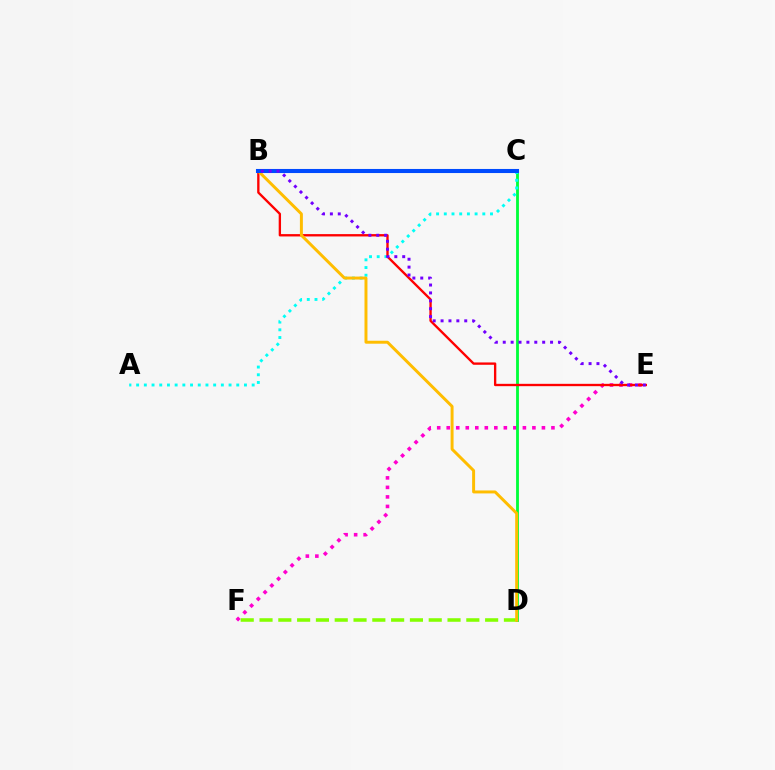{('D', 'F'): [{'color': '#84ff00', 'line_style': 'dashed', 'thickness': 2.55}], ('E', 'F'): [{'color': '#ff00cf', 'line_style': 'dotted', 'thickness': 2.59}], ('C', 'D'): [{'color': '#00ff39', 'line_style': 'solid', 'thickness': 2.04}], ('A', 'C'): [{'color': '#00fff6', 'line_style': 'dotted', 'thickness': 2.09}], ('B', 'E'): [{'color': '#ff0000', 'line_style': 'solid', 'thickness': 1.69}, {'color': '#7200ff', 'line_style': 'dotted', 'thickness': 2.14}], ('B', 'D'): [{'color': '#ffbd00', 'line_style': 'solid', 'thickness': 2.13}], ('B', 'C'): [{'color': '#004bff', 'line_style': 'solid', 'thickness': 2.93}]}